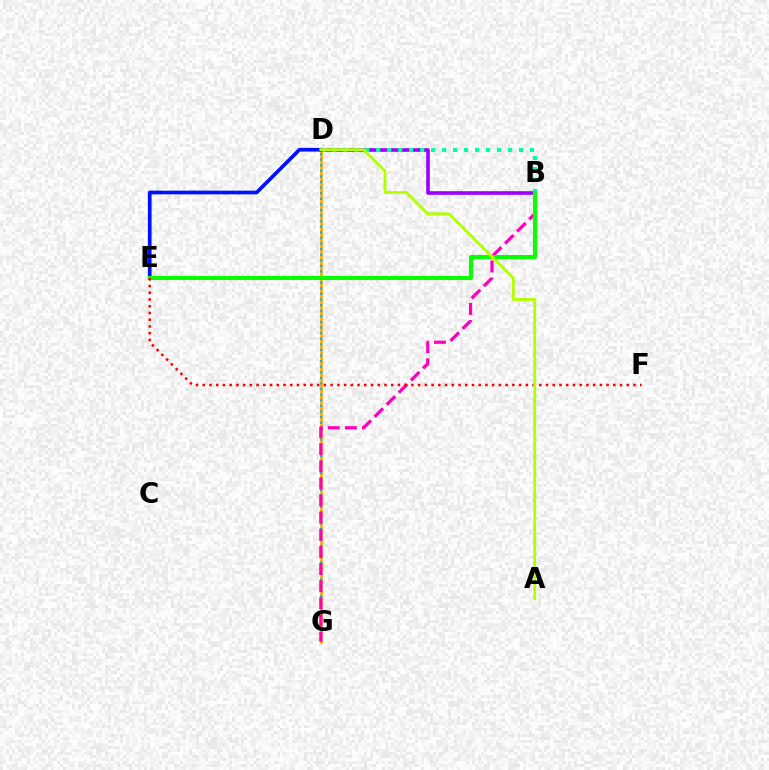{('B', 'D'): [{'color': '#9b00ff', 'line_style': 'solid', 'thickness': 2.61}, {'color': '#00ff9d', 'line_style': 'dotted', 'thickness': 2.98}], ('D', 'G'): [{'color': '#ffa500', 'line_style': 'solid', 'thickness': 1.93}, {'color': '#00b5ff', 'line_style': 'dotted', 'thickness': 1.52}], ('B', 'G'): [{'color': '#ff00bd', 'line_style': 'dashed', 'thickness': 2.33}], ('D', 'E'): [{'color': '#0010ff', 'line_style': 'solid', 'thickness': 2.65}], ('B', 'E'): [{'color': '#08ff00', 'line_style': 'solid', 'thickness': 2.93}], ('E', 'F'): [{'color': '#ff0000', 'line_style': 'dotted', 'thickness': 1.83}], ('A', 'D'): [{'color': '#b3ff00', 'line_style': 'solid', 'thickness': 2.07}]}